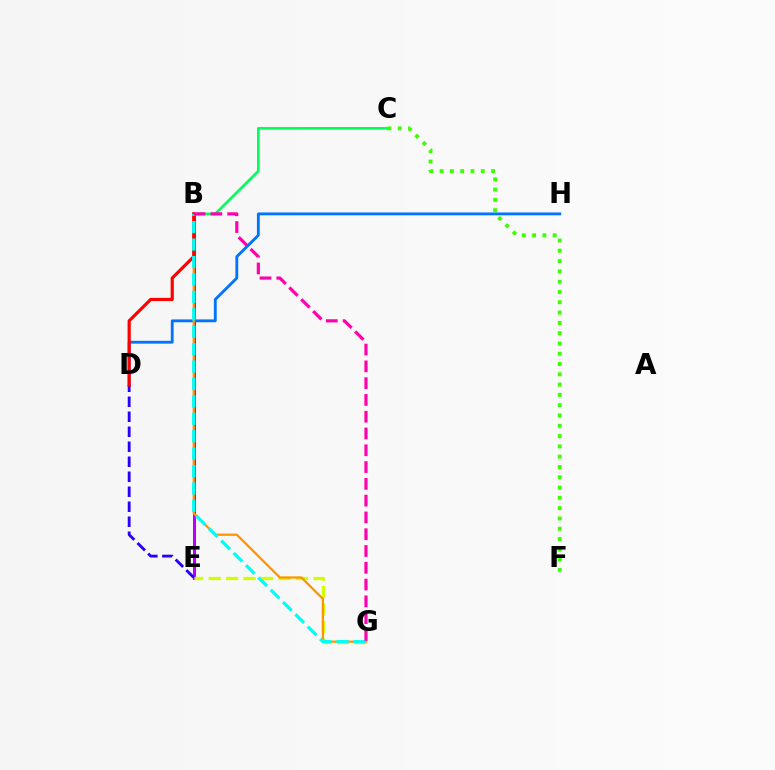{('B', 'E'): [{'color': '#b900ff', 'line_style': 'solid', 'thickness': 2.18}], ('E', 'G'): [{'color': '#d1ff00', 'line_style': 'dashed', 'thickness': 2.37}], ('D', 'H'): [{'color': '#0074ff', 'line_style': 'solid', 'thickness': 2.05}], ('D', 'E'): [{'color': '#2500ff', 'line_style': 'dashed', 'thickness': 2.04}], ('B', 'C'): [{'color': '#00ff5c', 'line_style': 'solid', 'thickness': 1.93}], ('B', 'G'): [{'color': '#ff9400', 'line_style': 'solid', 'thickness': 1.62}, {'color': '#00fff6', 'line_style': 'dashed', 'thickness': 2.37}, {'color': '#ff00ac', 'line_style': 'dashed', 'thickness': 2.28}], ('B', 'D'): [{'color': '#ff0000', 'line_style': 'solid', 'thickness': 2.29}], ('C', 'F'): [{'color': '#3dff00', 'line_style': 'dotted', 'thickness': 2.8}]}